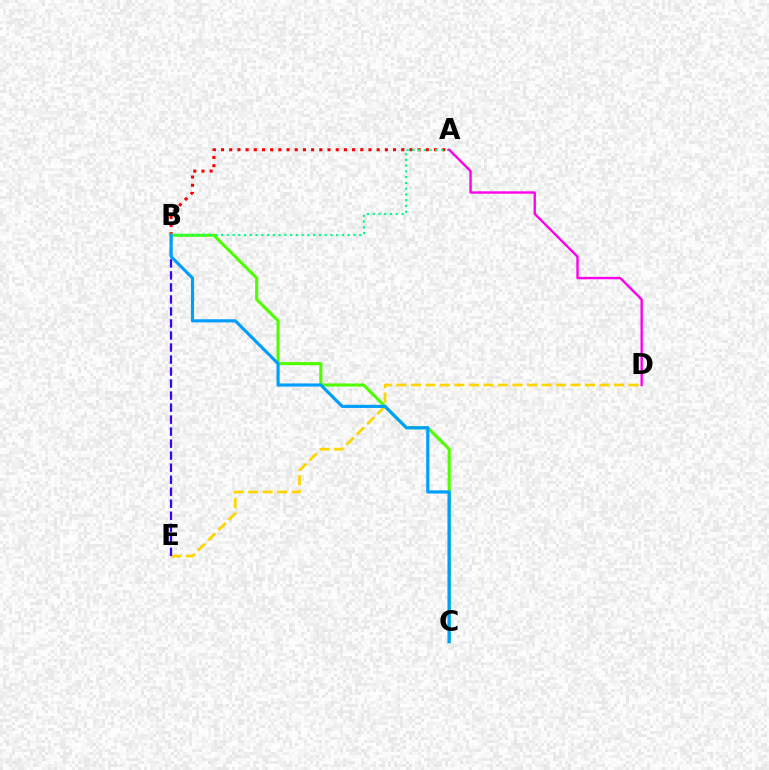{('A', 'B'): [{'color': '#ff0000', 'line_style': 'dotted', 'thickness': 2.23}, {'color': '#00ff86', 'line_style': 'dotted', 'thickness': 1.56}], ('B', 'C'): [{'color': '#4fff00', 'line_style': 'solid', 'thickness': 2.23}, {'color': '#009eff', 'line_style': 'solid', 'thickness': 2.26}], ('D', 'E'): [{'color': '#ffd500', 'line_style': 'dashed', 'thickness': 1.97}], ('B', 'E'): [{'color': '#3700ff', 'line_style': 'dashed', 'thickness': 1.63}], ('A', 'D'): [{'color': '#ff00ed', 'line_style': 'solid', 'thickness': 1.72}]}